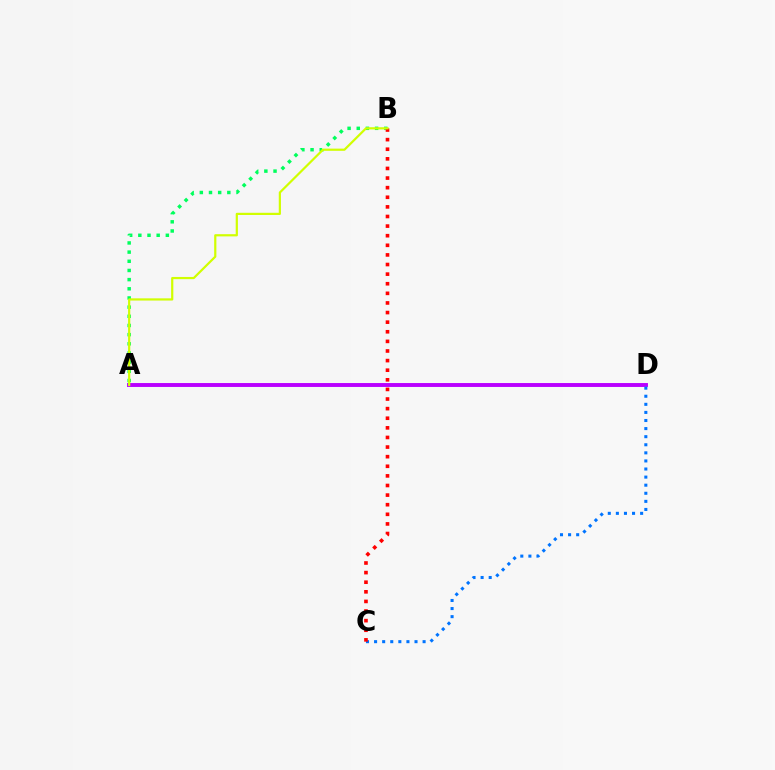{('A', 'D'): [{'color': '#b900ff', 'line_style': 'solid', 'thickness': 2.81}], ('C', 'D'): [{'color': '#0074ff', 'line_style': 'dotted', 'thickness': 2.2}], ('A', 'B'): [{'color': '#00ff5c', 'line_style': 'dotted', 'thickness': 2.49}, {'color': '#d1ff00', 'line_style': 'solid', 'thickness': 1.59}], ('B', 'C'): [{'color': '#ff0000', 'line_style': 'dotted', 'thickness': 2.61}]}